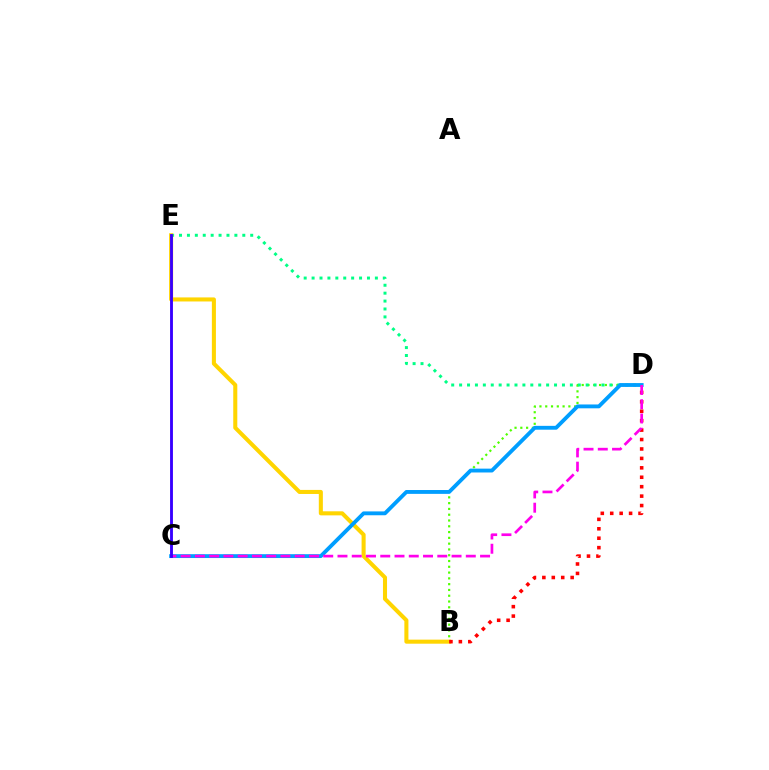{('B', 'D'): [{'color': '#4fff00', 'line_style': 'dotted', 'thickness': 1.57}, {'color': '#ff0000', 'line_style': 'dotted', 'thickness': 2.56}], ('D', 'E'): [{'color': '#00ff86', 'line_style': 'dotted', 'thickness': 2.15}], ('B', 'E'): [{'color': '#ffd500', 'line_style': 'solid', 'thickness': 2.92}], ('C', 'D'): [{'color': '#009eff', 'line_style': 'solid', 'thickness': 2.77}, {'color': '#ff00ed', 'line_style': 'dashed', 'thickness': 1.94}], ('C', 'E'): [{'color': '#3700ff', 'line_style': 'solid', 'thickness': 2.06}]}